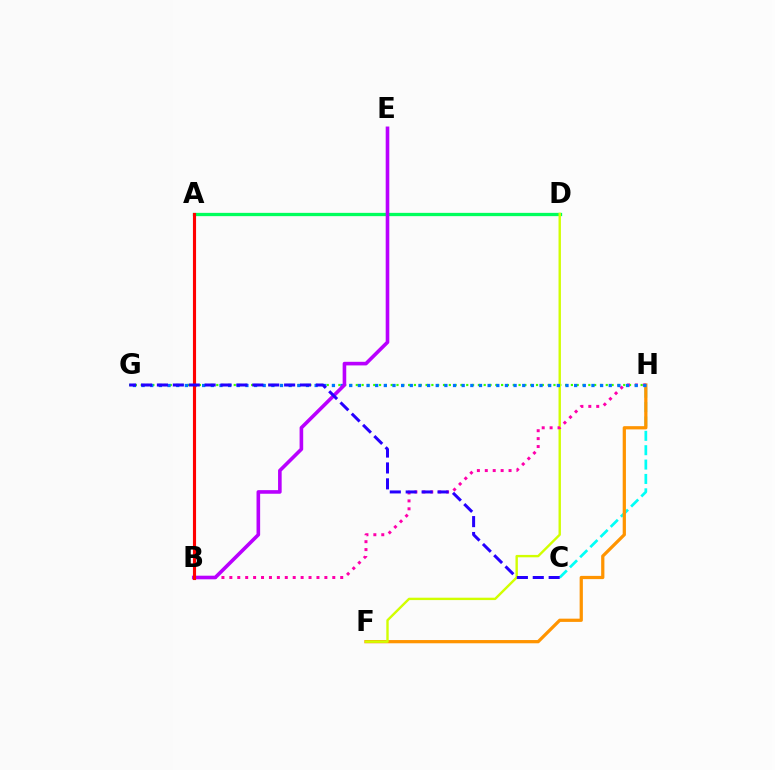{('C', 'H'): [{'color': '#00fff6', 'line_style': 'dashed', 'thickness': 1.95}], ('F', 'H'): [{'color': '#ff9400', 'line_style': 'solid', 'thickness': 2.33}], ('A', 'D'): [{'color': '#00ff5c', 'line_style': 'solid', 'thickness': 2.36}], ('G', 'H'): [{'color': '#3dff00', 'line_style': 'dotted', 'thickness': 1.58}, {'color': '#0074ff', 'line_style': 'dotted', 'thickness': 2.35}], ('D', 'F'): [{'color': '#d1ff00', 'line_style': 'solid', 'thickness': 1.72}], ('B', 'H'): [{'color': '#ff00ac', 'line_style': 'dotted', 'thickness': 2.15}], ('B', 'E'): [{'color': '#b900ff', 'line_style': 'solid', 'thickness': 2.6}], ('A', 'B'): [{'color': '#ff0000', 'line_style': 'solid', 'thickness': 2.25}], ('C', 'G'): [{'color': '#2500ff', 'line_style': 'dashed', 'thickness': 2.16}]}